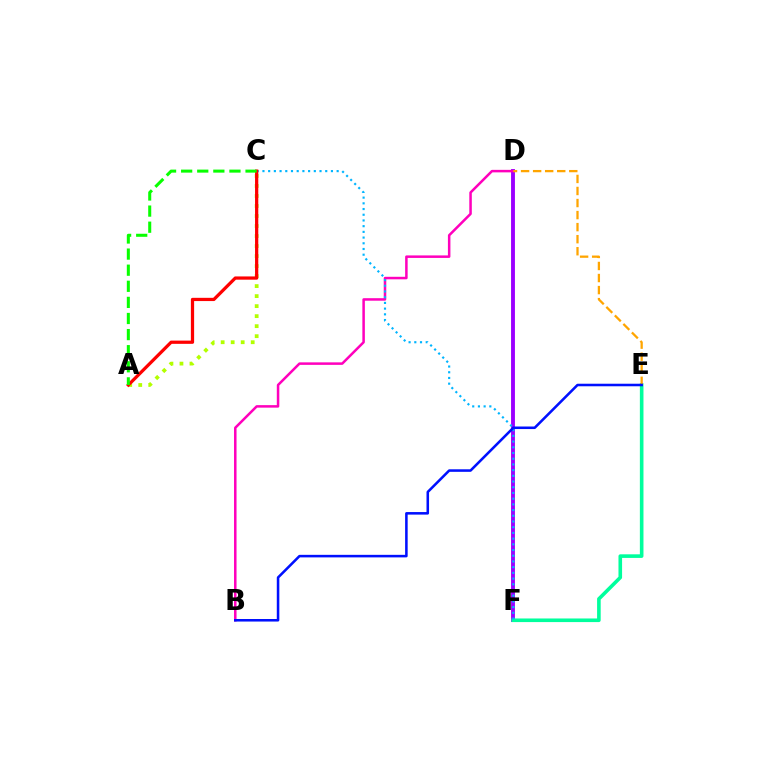{('D', 'F'): [{'color': '#9b00ff', 'line_style': 'solid', 'thickness': 2.79}], ('E', 'F'): [{'color': '#00ff9d', 'line_style': 'solid', 'thickness': 2.6}], ('B', 'D'): [{'color': '#ff00bd', 'line_style': 'solid', 'thickness': 1.81}], ('C', 'F'): [{'color': '#00b5ff', 'line_style': 'dotted', 'thickness': 1.55}], ('D', 'E'): [{'color': '#ffa500', 'line_style': 'dashed', 'thickness': 1.64}], ('B', 'E'): [{'color': '#0010ff', 'line_style': 'solid', 'thickness': 1.84}], ('A', 'C'): [{'color': '#b3ff00', 'line_style': 'dotted', 'thickness': 2.72}, {'color': '#ff0000', 'line_style': 'solid', 'thickness': 2.33}, {'color': '#08ff00', 'line_style': 'dashed', 'thickness': 2.19}]}